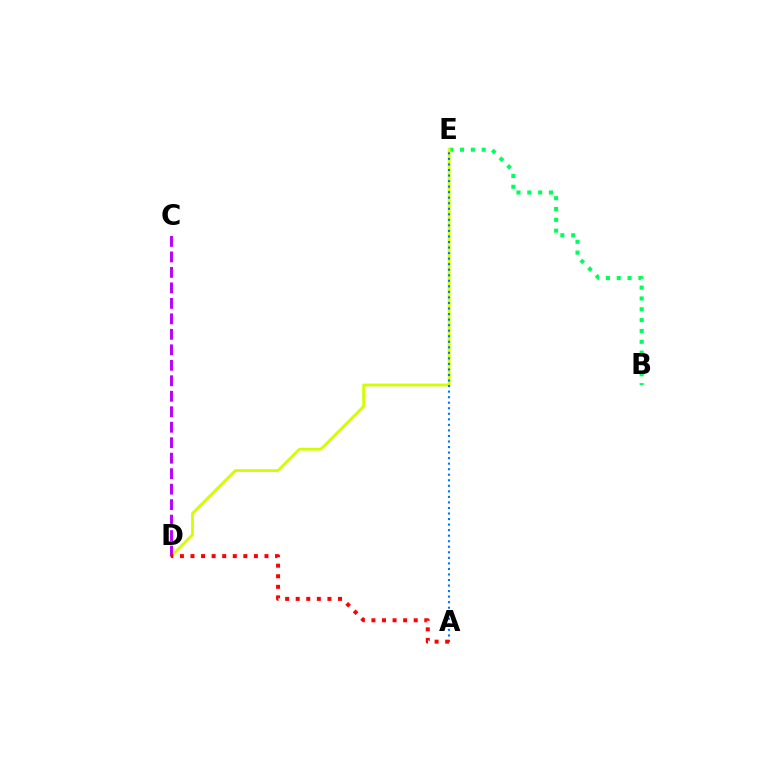{('B', 'E'): [{'color': '#00ff5c', 'line_style': 'dotted', 'thickness': 2.94}], ('D', 'E'): [{'color': '#d1ff00', 'line_style': 'solid', 'thickness': 2.03}], ('C', 'D'): [{'color': '#b900ff', 'line_style': 'dashed', 'thickness': 2.1}], ('A', 'E'): [{'color': '#0074ff', 'line_style': 'dotted', 'thickness': 1.51}], ('A', 'D'): [{'color': '#ff0000', 'line_style': 'dotted', 'thickness': 2.87}]}